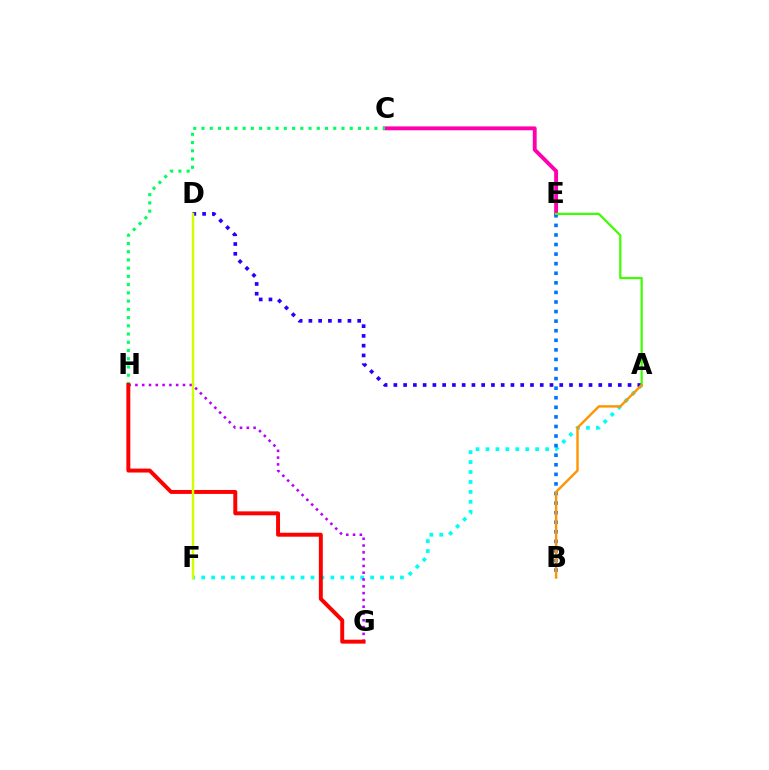{('A', 'F'): [{'color': '#00fff6', 'line_style': 'dotted', 'thickness': 2.7}], ('C', 'E'): [{'color': '#ff00ac', 'line_style': 'solid', 'thickness': 2.79}], ('A', 'D'): [{'color': '#2500ff', 'line_style': 'dotted', 'thickness': 2.65}], ('B', 'E'): [{'color': '#0074ff', 'line_style': 'dotted', 'thickness': 2.6}], ('G', 'H'): [{'color': '#b900ff', 'line_style': 'dotted', 'thickness': 1.85}, {'color': '#ff0000', 'line_style': 'solid', 'thickness': 2.84}], ('A', 'E'): [{'color': '#3dff00', 'line_style': 'solid', 'thickness': 1.59}], ('A', 'B'): [{'color': '#ff9400', 'line_style': 'solid', 'thickness': 1.73}], ('C', 'H'): [{'color': '#00ff5c', 'line_style': 'dotted', 'thickness': 2.24}], ('D', 'F'): [{'color': '#d1ff00', 'line_style': 'solid', 'thickness': 1.78}]}